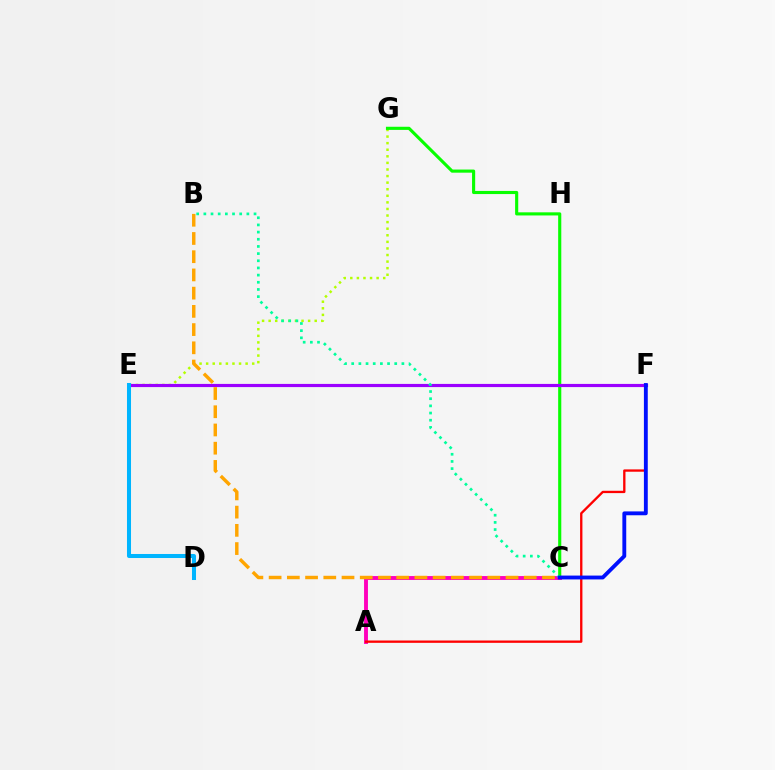{('E', 'G'): [{'color': '#b3ff00', 'line_style': 'dotted', 'thickness': 1.79}], ('C', 'G'): [{'color': '#08ff00', 'line_style': 'solid', 'thickness': 2.25}], ('E', 'F'): [{'color': '#9b00ff', 'line_style': 'solid', 'thickness': 2.28}], ('A', 'C'): [{'color': '#ff00bd', 'line_style': 'solid', 'thickness': 2.8}], ('B', 'C'): [{'color': '#ffa500', 'line_style': 'dashed', 'thickness': 2.48}, {'color': '#00ff9d', 'line_style': 'dotted', 'thickness': 1.95}], ('A', 'F'): [{'color': '#ff0000', 'line_style': 'solid', 'thickness': 1.67}], ('D', 'E'): [{'color': '#00b5ff', 'line_style': 'solid', 'thickness': 2.9}], ('C', 'F'): [{'color': '#0010ff', 'line_style': 'solid', 'thickness': 2.78}]}